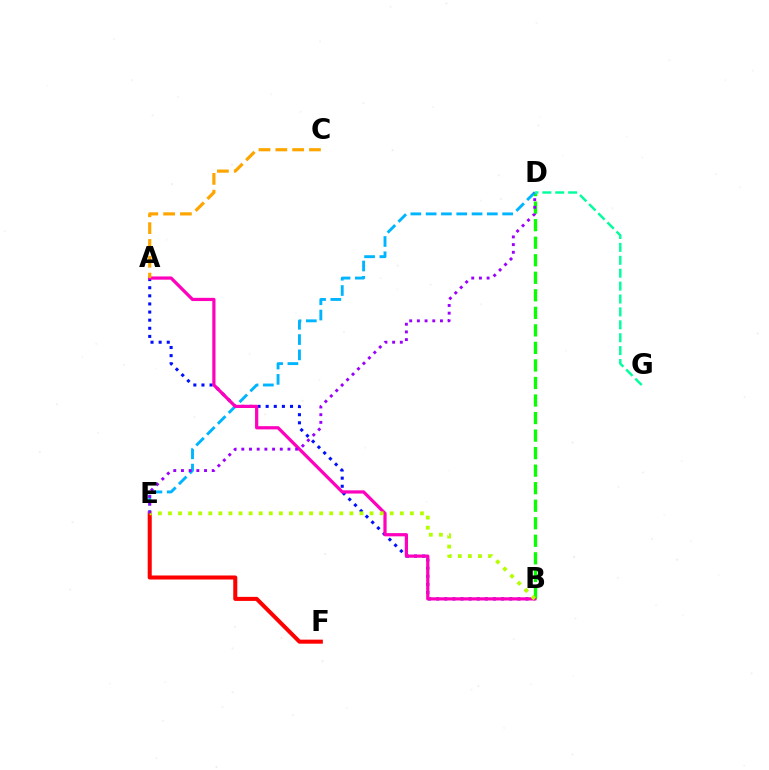{('E', 'F'): [{'color': '#ff0000', 'line_style': 'solid', 'thickness': 2.91}], ('B', 'D'): [{'color': '#08ff00', 'line_style': 'dashed', 'thickness': 2.38}], ('A', 'B'): [{'color': '#0010ff', 'line_style': 'dotted', 'thickness': 2.21}, {'color': '#ff00bd', 'line_style': 'solid', 'thickness': 2.31}], ('D', 'E'): [{'color': '#00b5ff', 'line_style': 'dashed', 'thickness': 2.08}, {'color': '#9b00ff', 'line_style': 'dotted', 'thickness': 2.09}], ('B', 'E'): [{'color': '#b3ff00', 'line_style': 'dotted', 'thickness': 2.74}], ('A', 'C'): [{'color': '#ffa500', 'line_style': 'dashed', 'thickness': 2.28}], ('D', 'G'): [{'color': '#00ff9d', 'line_style': 'dashed', 'thickness': 1.75}]}